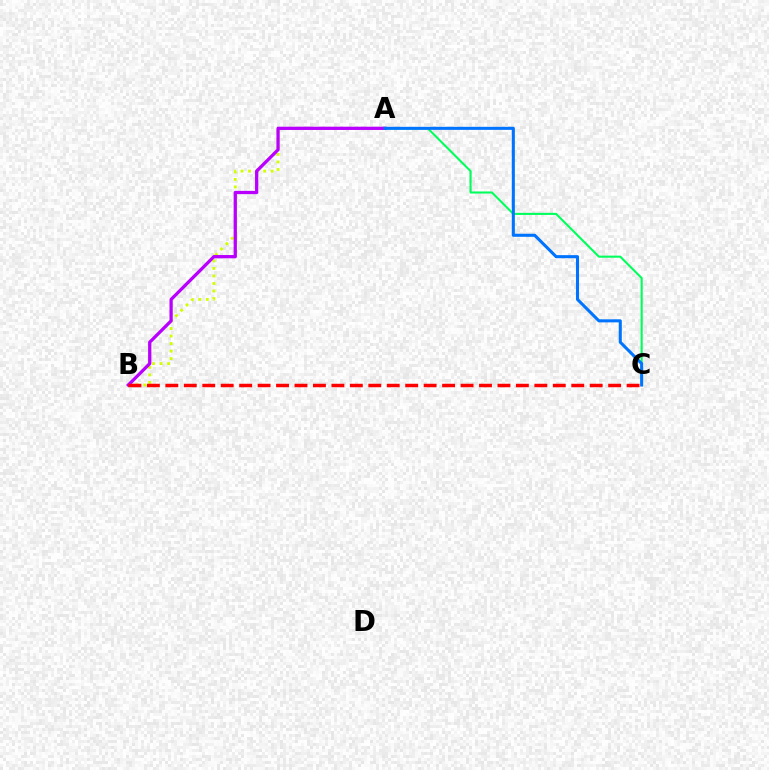{('A', 'C'): [{'color': '#00ff5c', 'line_style': 'solid', 'thickness': 1.5}, {'color': '#0074ff', 'line_style': 'solid', 'thickness': 2.21}], ('A', 'B'): [{'color': '#d1ff00', 'line_style': 'dotted', 'thickness': 2.05}, {'color': '#b900ff', 'line_style': 'solid', 'thickness': 2.35}], ('B', 'C'): [{'color': '#ff0000', 'line_style': 'dashed', 'thickness': 2.51}]}